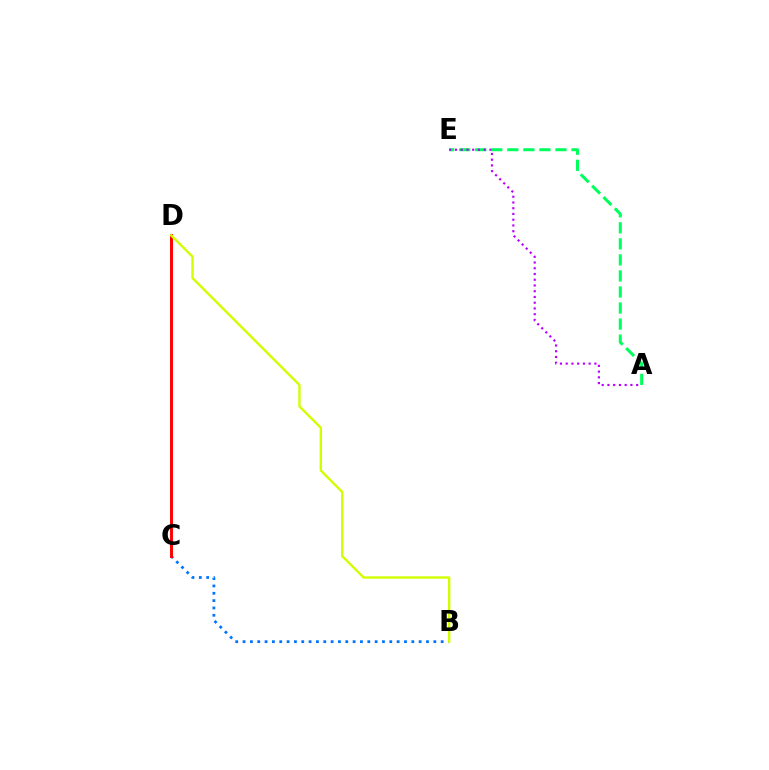{('A', 'E'): [{'color': '#00ff5c', 'line_style': 'dashed', 'thickness': 2.18}, {'color': '#b900ff', 'line_style': 'dotted', 'thickness': 1.56}], ('B', 'C'): [{'color': '#0074ff', 'line_style': 'dotted', 'thickness': 1.99}], ('C', 'D'): [{'color': '#ff0000', 'line_style': 'solid', 'thickness': 2.12}], ('B', 'D'): [{'color': '#d1ff00', 'line_style': 'solid', 'thickness': 1.72}]}